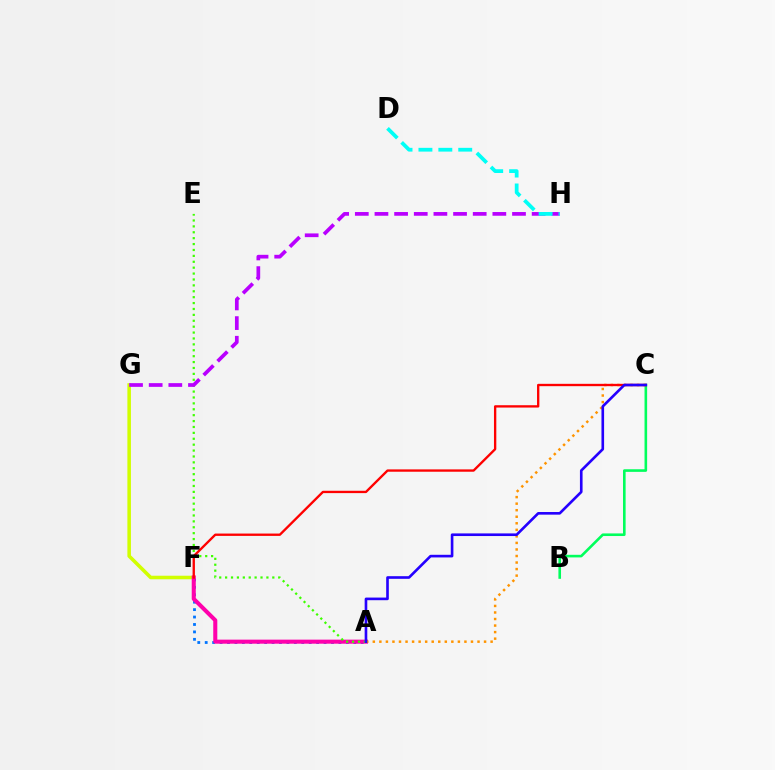{('F', 'G'): [{'color': '#d1ff00', 'line_style': 'solid', 'thickness': 2.56}], ('A', 'F'): [{'color': '#0074ff', 'line_style': 'dotted', 'thickness': 2.02}, {'color': '#ff00ac', 'line_style': 'solid', 'thickness': 2.92}], ('B', 'C'): [{'color': '#00ff5c', 'line_style': 'solid', 'thickness': 1.88}], ('A', 'C'): [{'color': '#ff9400', 'line_style': 'dotted', 'thickness': 1.78}, {'color': '#2500ff', 'line_style': 'solid', 'thickness': 1.9}], ('A', 'E'): [{'color': '#3dff00', 'line_style': 'dotted', 'thickness': 1.6}], ('G', 'H'): [{'color': '#b900ff', 'line_style': 'dashed', 'thickness': 2.67}], ('C', 'F'): [{'color': '#ff0000', 'line_style': 'solid', 'thickness': 1.69}], ('D', 'H'): [{'color': '#00fff6', 'line_style': 'dashed', 'thickness': 2.7}]}